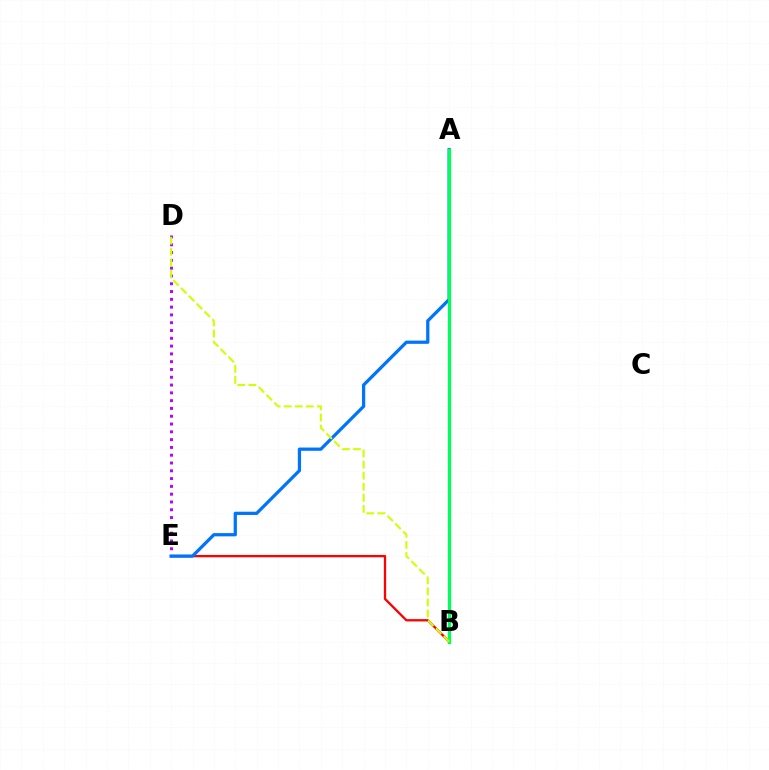{('B', 'E'): [{'color': '#ff0000', 'line_style': 'solid', 'thickness': 1.66}], ('D', 'E'): [{'color': '#b900ff', 'line_style': 'dotted', 'thickness': 2.12}], ('A', 'E'): [{'color': '#0074ff', 'line_style': 'solid', 'thickness': 2.34}], ('A', 'B'): [{'color': '#00ff5c', 'line_style': 'solid', 'thickness': 2.36}], ('B', 'D'): [{'color': '#d1ff00', 'line_style': 'dashed', 'thickness': 1.5}]}